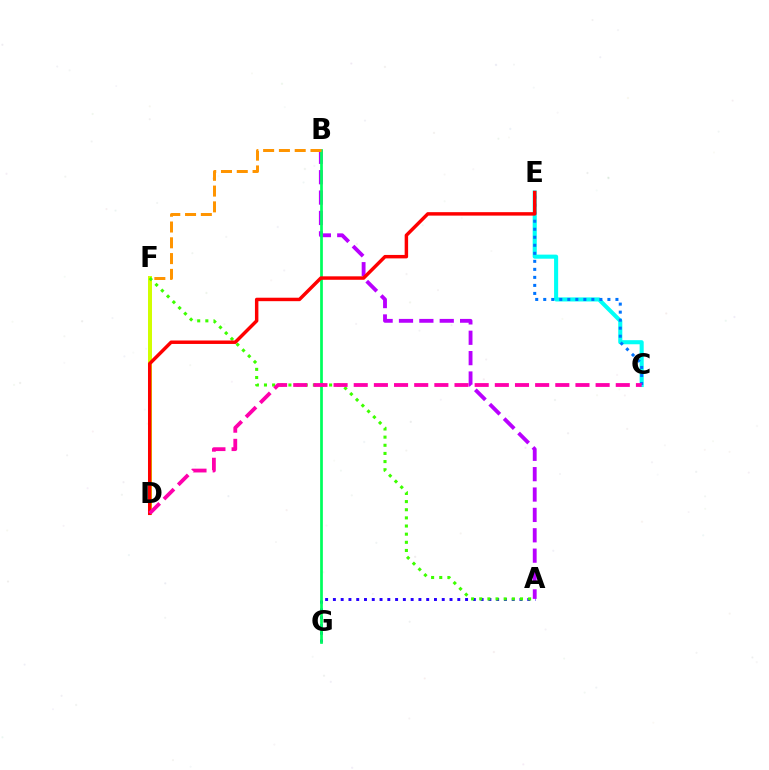{('C', 'E'): [{'color': '#00fff6', 'line_style': 'solid', 'thickness': 2.93}, {'color': '#0074ff', 'line_style': 'dotted', 'thickness': 2.18}], ('A', 'G'): [{'color': '#2500ff', 'line_style': 'dotted', 'thickness': 2.11}], ('D', 'F'): [{'color': '#d1ff00', 'line_style': 'solid', 'thickness': 2.87}], ('A', 'B'): [{'color': '#b900ff', 'line_style': 'dashed', 'thickness': 2.77}], ('B', 'G'): [{'color': '#00ff5c', 'line_style': 'solid', 'thickness': 1.96}], ('B', 'F'): [{'color': '#ff9400', 'line_style': 'dashed', 'thickness': 2.14}], ('A', 'F'): [{'color': '#3dff00', 'line_style': 'dotted', 'thickness': 2.21}], ('D', 'E'): [{'color': '#ff0000', 'line_style': 'solid', 'thickness': 2.49}], ('C', 'D'): [{'color': '#ff00ac', 'line_style': 'dashed', 'thickness': 2.74}]}